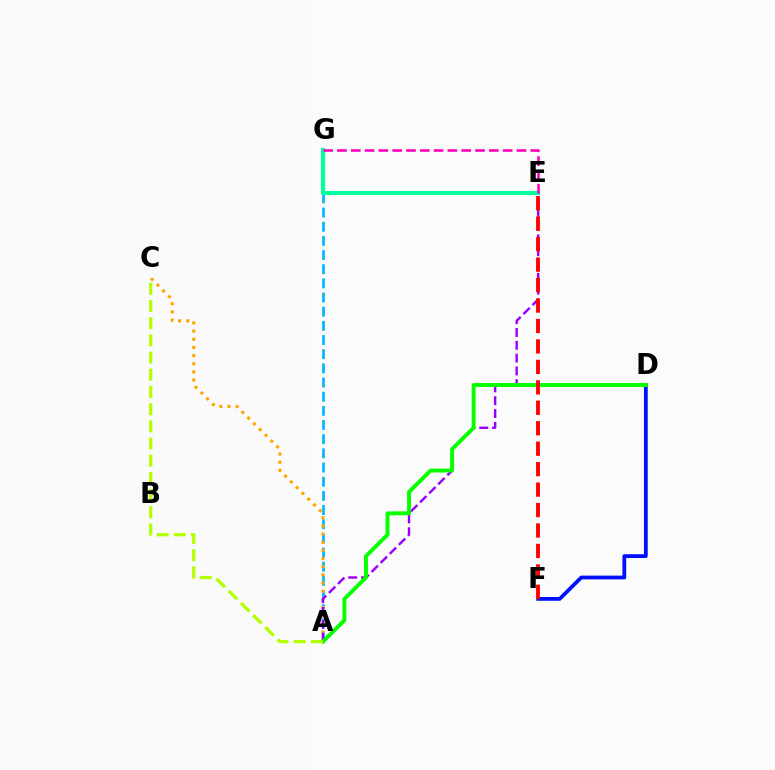{('A', 'G'): [{'color': '#00b5ff', 'line_style': 'dashed', 'thickness': 1.92}], ('A', 'C'): [{'color': '#ffa500', 'line_style': 'dotted', 'thickness': 2.22}, {'color': '#b3ff00', 'line_style': 'dashed', 'thickness': 2.34}], ('E', 'G'): [{'color': '#00ff9d', 'line_style': 'solid', 'thickness': 2.96}, {'color': '#ff00bd', 'line_style': 'dashed', 'thickness': 1.88}], ('D', 'F'): [{'color': '#0010ff', 'line_style': 'solid', 'thickness': 2.72}], ('A', 'E'): [{'color': '#9b00ff', 'line_style': 'dashed', 'thickness': 1.74}], ('A', 'D'): [{'color': '#08ff00', 'line_style': 'solid', 'thickness': 2.82}], ('E', 'F'): [{'color': '#ff0000', 'line_style': 'dashed', 'thickness': 2.78}]}